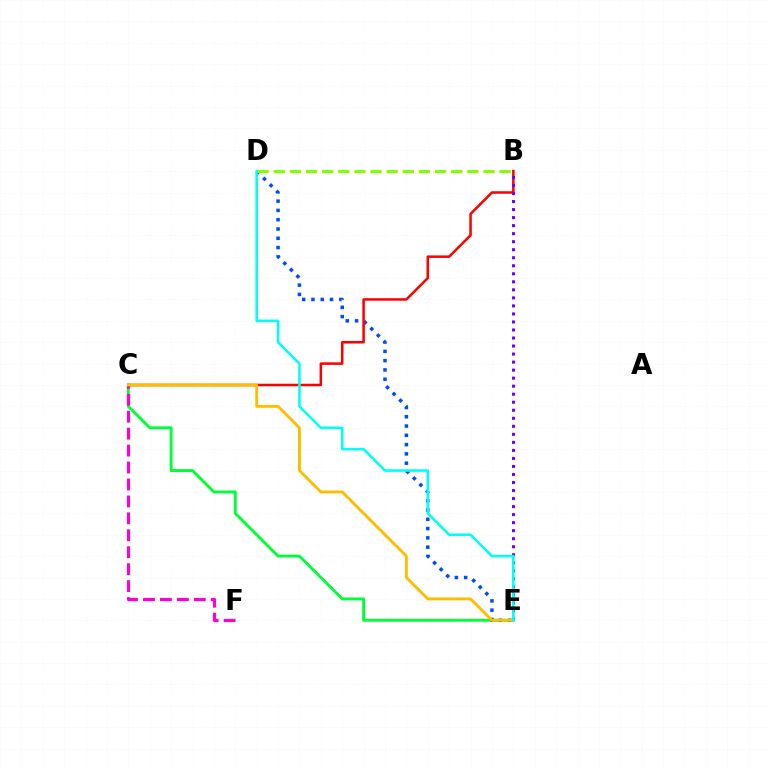{('C', 'E'): [{'color': '#00ff39', 'line_style': 'solid', 'thickness': 2.08}, {'color': '#ffbd00', 'line_style': 'solid', 'thickness': 2.07}], ('D', 'E'): [{'color': '#004bff', 'line_style': 'dotted', 'thickness': 2.52}, {'color': '#00fff6', 'line_style': 'solid', 'thickness': 1.85}], ('C', 'F'): [{'color': '#ff00cf', 'line_style': 'dashed', 'thickness': 2.3}], ('B', 'C'): [{'color': '#ff0000', 'line_style': 'solid', 'thickness': 1.82}], ('B', 'E'): [{'color': '#7200ff', 'line_style': 'dotted', 'thickness': 2.18}], ('B', 'D'): [{'color': '#84ff00', 'line_style': 'dashed', 'thickness': 2.19}]}